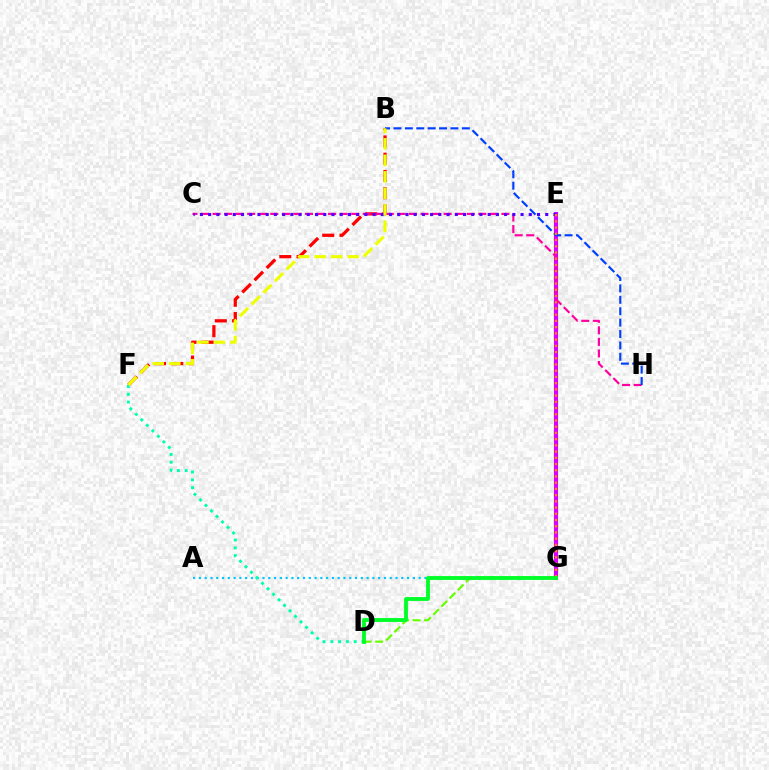{('E', 'G'): [{'color': '#d600ff', 'line_style': 'solid', 'thickness': 2.98}, {'color': '#ff8800', 'line_style': 'dotted', 'thickness': 1.69}], ('B', 'F'): [{'color': '#ff0000', 'line_style': 'dashed', 'thickness': 2.35}, {'color': '#eeff00', 'line_style': 'dashed', 'thickness': 2.24}], ('A', 'G'): [{'color': '#00c7ff', 'line_style': 'dotted', 'thickness': 1.57}], ('C', 'H'): [{'color': '#ff00a0', 'line_style': 'dashed', 'thickness': 1.57}], ('C', 'E'): [{'color': '#4f00ff', 'line_style': 'dotted', 'thickness': 2.23}], ('D', 'G'): [{'color': '#66ff00', 'line_style': 'dashed', 'thickness': 1.57}, {'color': '#00ff27', 'line_style': 'solid', 'thickness': 2.77}], ('B', 'H'): [{'color': '#003fff', 'line_style': 'dashed', 'thickness': 1.55}], ('D', 'F'): [{'color': '#00ffaf', 'line_style': 'dotted', 'thickness': 2.12}]}